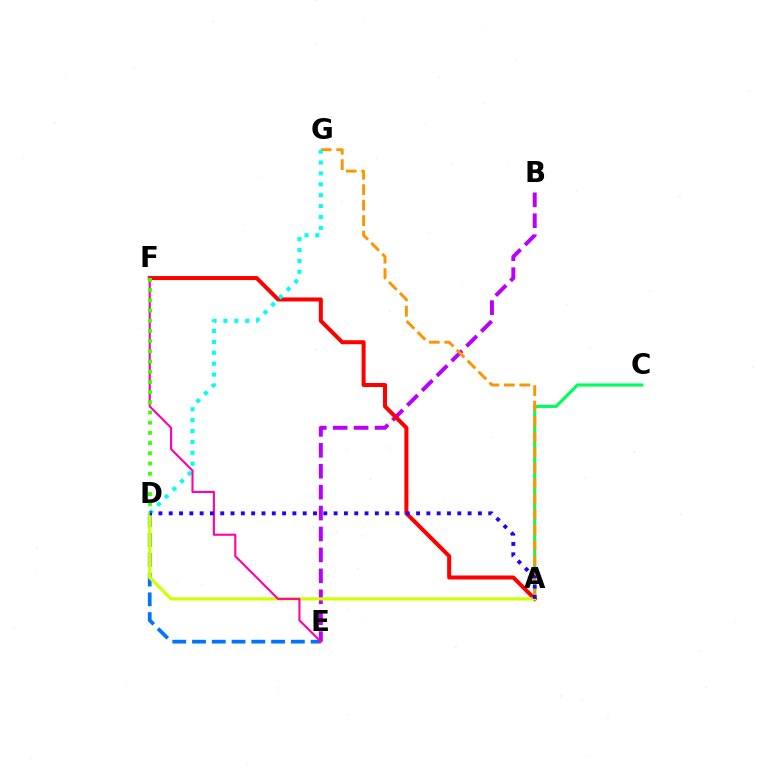{('A', 'C'): [{'color': '#00ff5c', 'line_style': 'solid', 'thickness': 2.26}], ('D', 'E'): [{'color': '#0074ff', 'line_style': 'dashed', 'thickness': 2.69}], ('B', 'E'): [{'color': '#b900ff', 'line_style': 'dashed', 'thickness': 2.84}], ('A', 'G'): [{'color': '#ff9400', 'line_style': 'dashed', 'thickness': 2.1}], ('A', 'F'): [{'color': '#ff0000', 'line_style': 'solid', 'thickness': 2.89}], ('A', 'D'): [{'color': '#d1ff00', 'line_style': 'solid', 'thickness': 2.32}, {'color': '#2500ff', 'line_style': 'dotted', 'thickness': 2.8}], ('D', 'G'): [{'color': '#00fff6', 'line_style': 'dotted', 'thickness': 2.96}], ('E', 'F'): [{'color': '#ff00ac', 'line_style': 'solid', 'thickness': 1.51}], ('D', 'F'): [{'color': '#3dff00', 'line_style': 'dotted', 'thickness': 2.77}]}